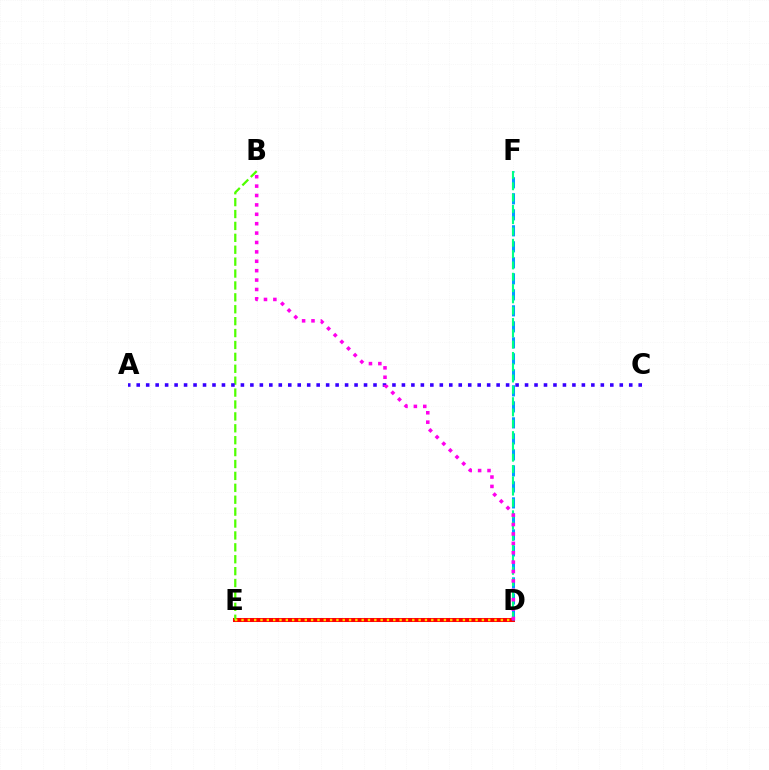{('D', 'E'): [{'color': '#ff0000', 'line_style': 'solid', 'thickness': 2.9}, {'color': '#ffd500', 'line_style': 'dotted', 'thickness': 1.72}], ('B', 'E'): [{'color': '#4fff00', 'line_style': 'dashed', 'thickness': 1.62}], ('D', 'F'): [{'color': '#009eff', 'line_style': 'dashed', 'thickness': 2.17}, {'color': '#00ff86', 'line_style': 'dashed', 'thickness': 1.54}], ('A', 'C'): [{'color': '#3700ff', 'line_style': 'dotted', 'thickness': 2.57}], ('B', 'D'): [{'color': '#ff00ed', 'line_style': 'dotted', 'thickness': 2.55}]}